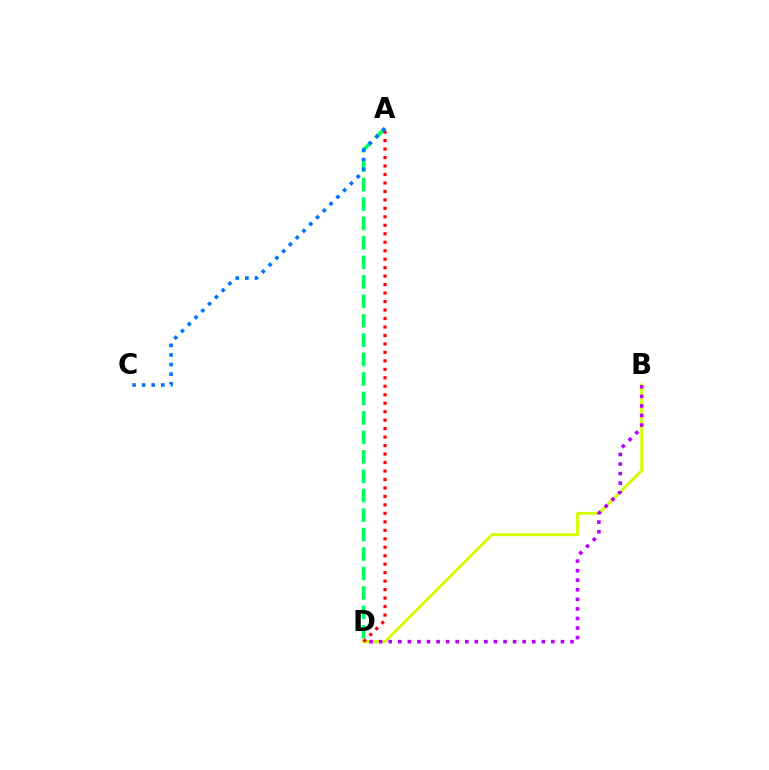{('B', 'D'): [{'color': '#d1ff00', 'line_style': 'solid', 'thickness': 2.07}, {'color': '#b900ff', 'line_style': 'dotted', 'thickness': 2.6}], ('A', 'D'): [{'color': '#00ff5c', 'line_style': 'dashed', 'thickness': 2.64}, {'color': '#ff0000', 'line_style': 'dotted', 'thickness': 2.3}], ('A', 'C'): [{'color': '#0074ff', 'line_style': 'dotted', 'thickness': 2.6}]}